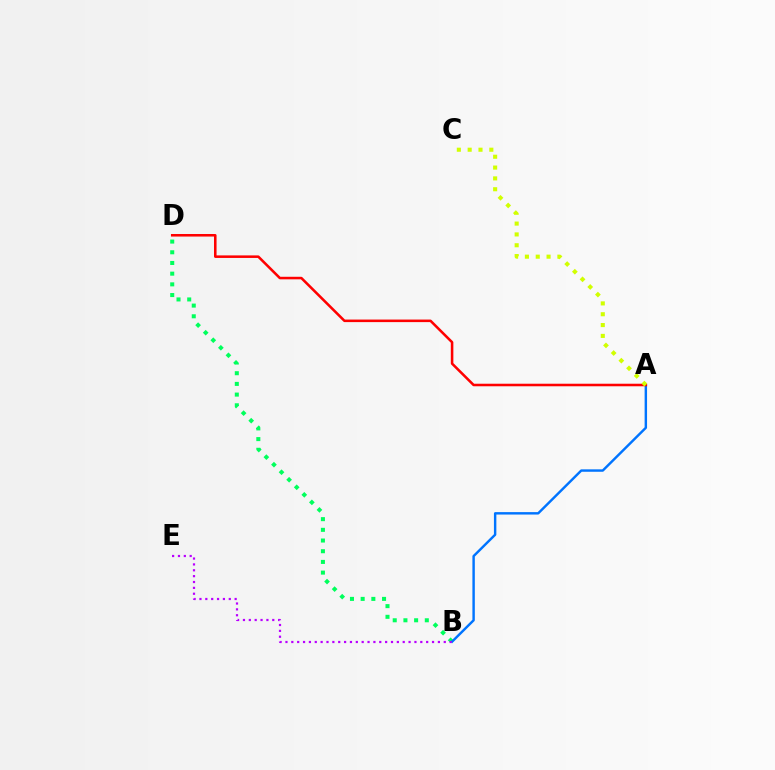{('B', 'D'): [{'color': '#00ff5c', 'line_style': 'dotted', 'thickness': 2.9}], ('A', 'B'): [{'color': '#0074ff', 'line_style': 'solid', 'thickness': 1.75}], ('B', 'E'): [{'color': '#b900ff', 'line_style': 'dotted', 'thickness': 1.59}], ('A', 'D'): [{'color': '#ff0000', 'line_style': 'solid', 'thickness': 1.83}], ('A', 'C'): [{'color': '#d1ff00', 'line_style': 'dotted', 'thickness': 2.94}]}